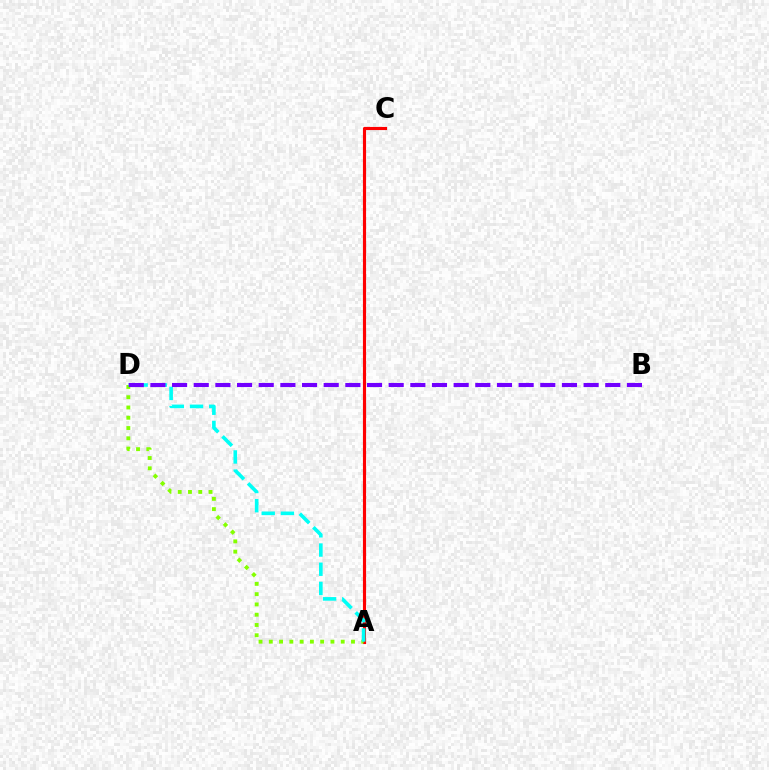{('A', 'C'): [{'color': '#ff0000', 'line_style': 'solid', 'thickness': 2.26}], ('A', 'D'): [{'color': '#84ff00', 'line_style': 'dotted', 'thickness': 2.79}, {'color': '#00fff6', 'line_style': 'dashed', 'thickness': 2.61}], ('B', 'D'): [{'color': '#7200ff', 'line_style': 'dashed', 'thickness': 2.94}]}